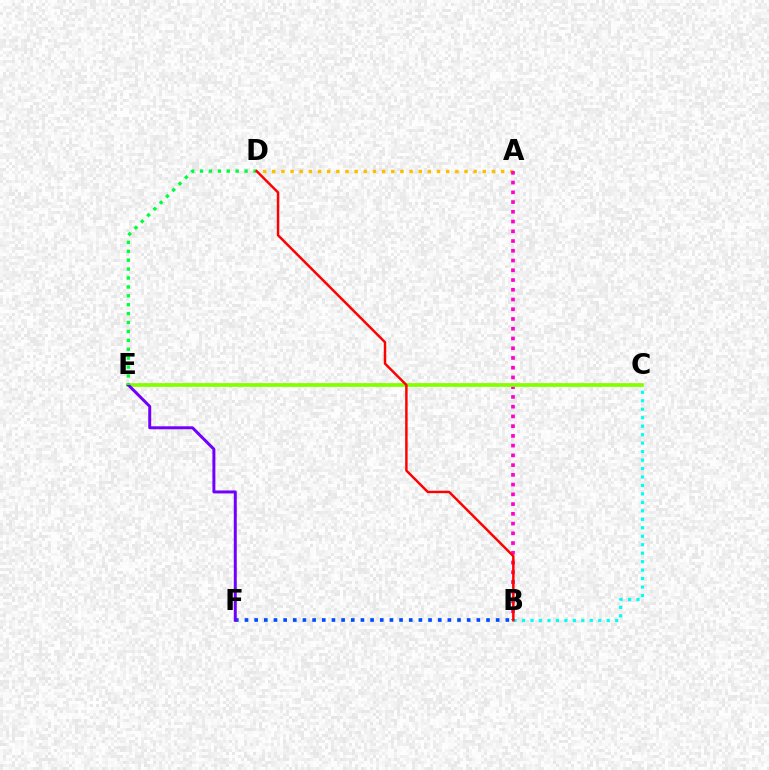{('A', 'D'): [{'color': '#ffbd00', 'line_style': 'dotted', 'thickness': 2.49}], ('B', 'F'): [{'color': '#004bff', 'line_style': 'dotted', 'thickness': 2.62}], ('B', 'C'): [{'color': '#00fff6', 'line_style': 'dotted', 'thickness': 2.3}], ('A', 'B'): [{'color': '#ff00cf', 'line_style': 'dotted', 'thickness': 2.65}], ('C', 'E'): [{'color': '#84ff00', 'line_style': 'solid', 'thickness': 2.68}], ('E', 'F'): [{'color': '#7200ff', 'line_style': 'solid', 'thickness': 2.14}], ('D', 'E'): [{'color': '#00ff39', 'line_style': 'dotted', 'thickness': 2.42}], ('B', 'D'): [{'color': '#ff0000', 'line_style': 'solid', 'thickness': 1.77}]}